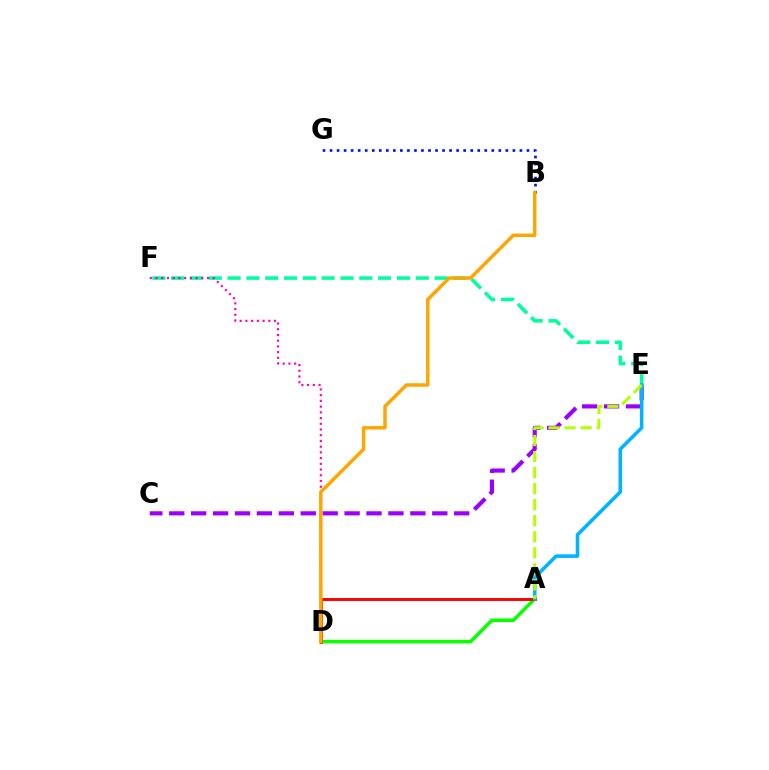{('A', 'D'): [{'color': '#08ff00', 'line_style': 'solid', 'thickness': 2.54}, {'color': '#ff0000', 'line_style': 'solid', 'thickness': 2.1}], ('B', 'G'): [{'color': '#0010ff', 'line_style': 'dotted', 'thickness': 1.91}], ('C', 'E'): [{'color': '#9b00ff', 'line_style': 'dashed', 'thickness': 2.98}], ('E', 'F'): [{'color': '#00ff9d', 'line_style': 'dashed', 'thickness': 2.56}], ('A', 'E'): [{'color': '#00b5ff', 'line_style': 'solid', 'thickness': 2.57}, {'color': '#b3ff00', 'line_style': 'dashed', 'thickness': 2.18}], ('D', 'F'): [{'color': '#ff00bd', 'line_style': 'dotted', 'thickness': 1.55}], ('B', 'D'): [{'color': '#ffa500', 'line_style': 'solid', 'thickness': 2.49}]}